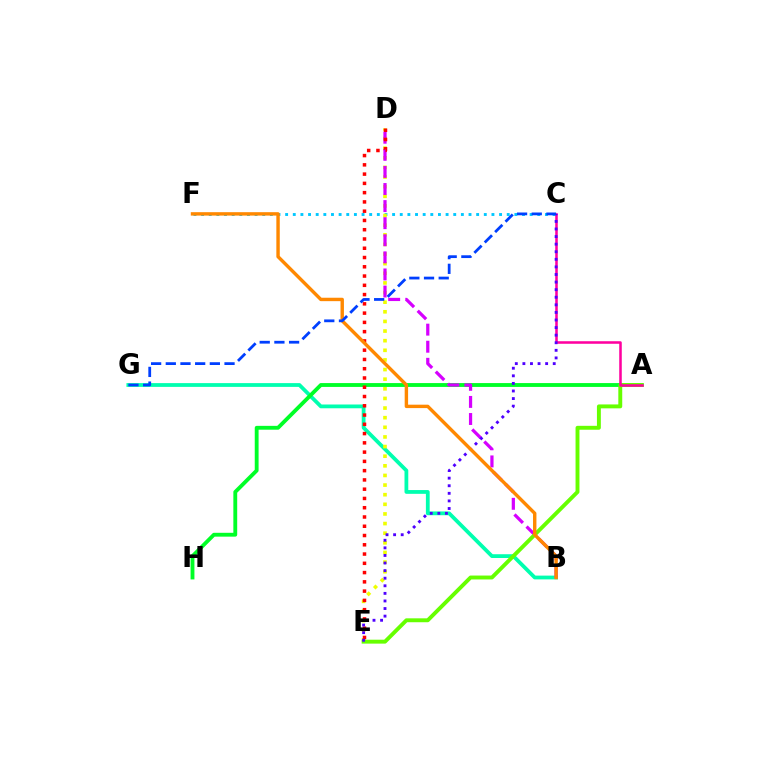{('B', 'G'): [{'color': '#00ffaf', 'line_style': 'solid', 'thickness': 2.72}], ('C', 'F'): [{'color': '#00c7ff', 'line_style': 'dotted', 'thickness': 2.08}], ('D', 'E'): [{'color': '#eeff00', 'line_style': 'dotted', 'thickness': 2.62}, {'color': '#ff0000', 'line_style': 'dotted', 'thickness': 2.52}], ('A', 'H'): [{'color': '#00ff27', 'line_style': 'solid', 'thickness': 2.77}], ('B', 'D'): [{'color': '#d600ff', 'line_style': 'dashed', 'thickness': 2.32}], ('A', 'E'): [{'color': '#66ff00', 'line_style': 'solid', 'thickness': 2.81}], ('A', 'C'): [{'color': '#ff00a0', 'line_style': 'solid', 'thickness': 1.83}], ('C', 'E'): [{'color': '#4f00ff', 'line_style': 'dotted', 'thickness': 2.06}], ('B', 'F'): [{'color': '#ff8800', 'line_style': 'solid', 'thickness': 2.46}], ('C', 'G'): [{'color': '#003fff', 'line_style': 'dashed', 'thickness': 1.99}]}